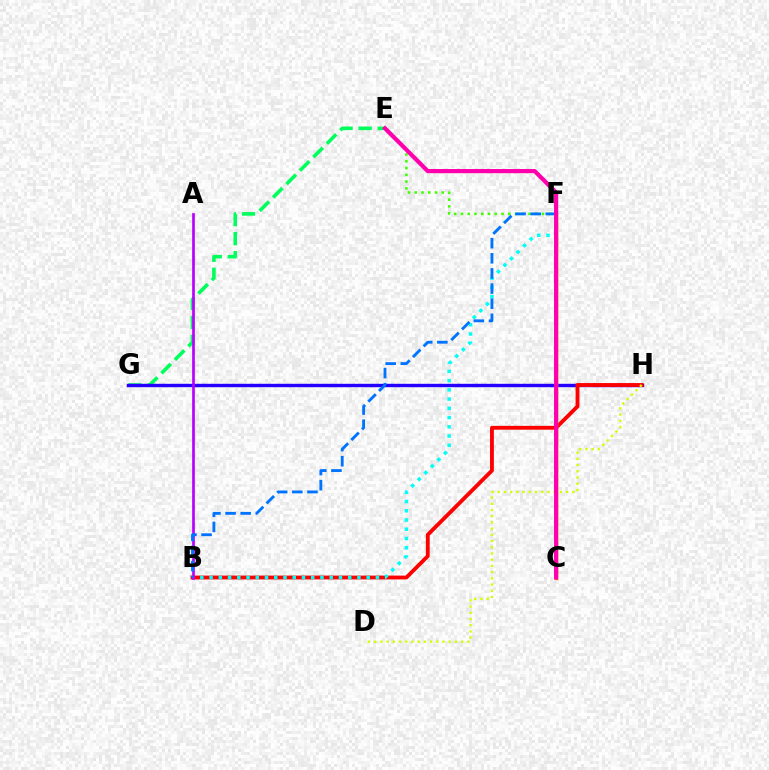{('E', 'G'): [{'color': '#00ff5c', 'line_style': 'dashed', 'thickness': 2.58}], ('G', 'H'): [{'color': '#2500ff', 'line_style': 'solid', 'thickness': 2.45}], ('B', 'H'): [{'color': '#ff0000', 'line_style': 'solid', 'thickness': 2.77}], ('B', 'F'): [{'color': '#00fff6', 'line_style': 'dotted', 'thickness': 2.51}, {'color': '#0074ff', 'line_style': 'dashed', 'thickness': 2.05}], ('E', 'F'): [{'color': '#3dff00', 'line_style': 'dotted', 'thickness': 1.84}], ('D', 'H'): [{'color': '#d1ff00', 'line_style': 'dotted', 'thickness': 1.69}], ('A', 'B'): [{'color': '#b900ff', 'line_style': 'solid', 'thickness': 1.94}], ('C', 'F'): [{'color': '#ff9400', 'line_style': 'solid', 'thickness': 2.49}], ('C', 'E'): [{'color': '#ff00ac', 'line_style': 'solid', 'thickness': 3.0}]}